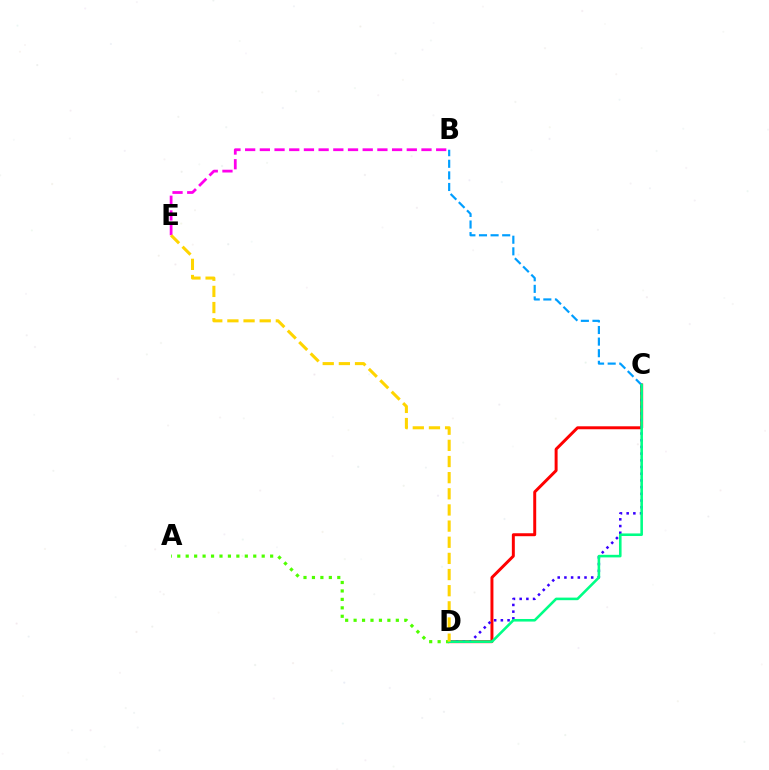{('C', 'D'): [{'color': '#ff0000', 'line_style': 'solid', 'thickness': 2.13}, {'color': '#3700ff', 'line_style': 'dotted', 'thickness': 1.82}, {'color': '#00ff86', 'line_style': 'solid', 'thickness': 1.86}], ('A', 'D'): [{'color': '#4fff00', 'line_style': 'dotted', 'thickness': 2.29}], ('B', 'E'): [{'color': '#ff00ed', 'line_style': 'dashed', 'thickness': 2.0}], ('B', 'C'): [{'color': '#009eff', 'line_style': 'dashed', 'thickness': 1.58}], ('D', 'E'): [{'color': '#ffd500', 'line_style': 'dashed', 'thickness': 2.19}]}